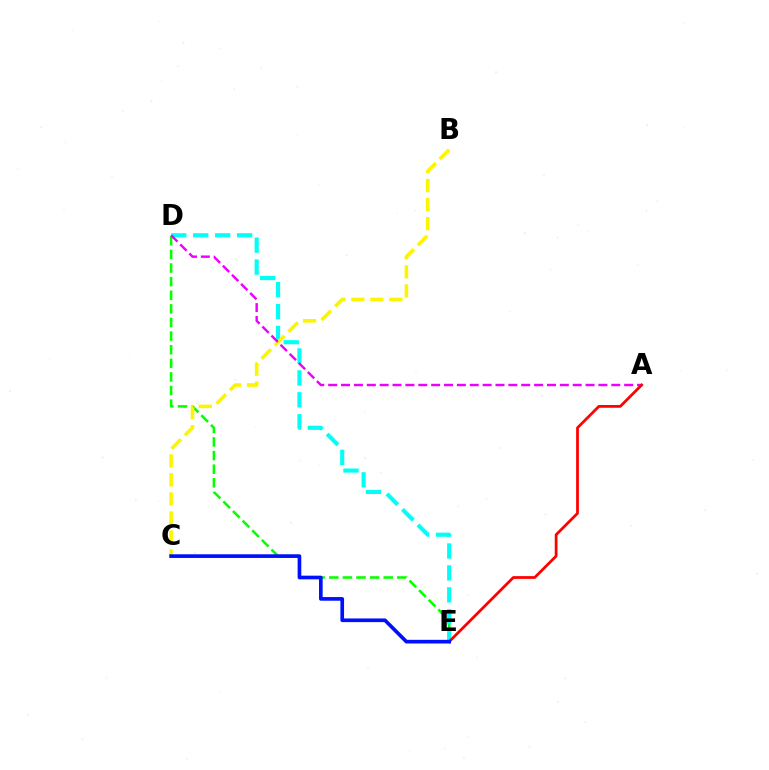{('D', 'E'): [{'color': '#08ff00', 'line_style': 'dashed', 'thickness': 1.85}, {'color': '#00fff6', 'line_style': 'dashed', 'thickness': 2.98}], ('B', 'C'): [{'color': '#fcf500', 'line_style': 'dashed', 'thickness': 2.59}], ('A', 'D'): [{'color': '#ee00ff', 'line_style': 'dashed', 'thickness': 1.75}], ('A', 'E'): [{'color': '#ff0000', 'line_style': 'solid', 'thickness': 1.99}], ('C', 'E'): [{'color': '#0010ff', 'line_style': 'solid', 'thickness': 2.64}]}